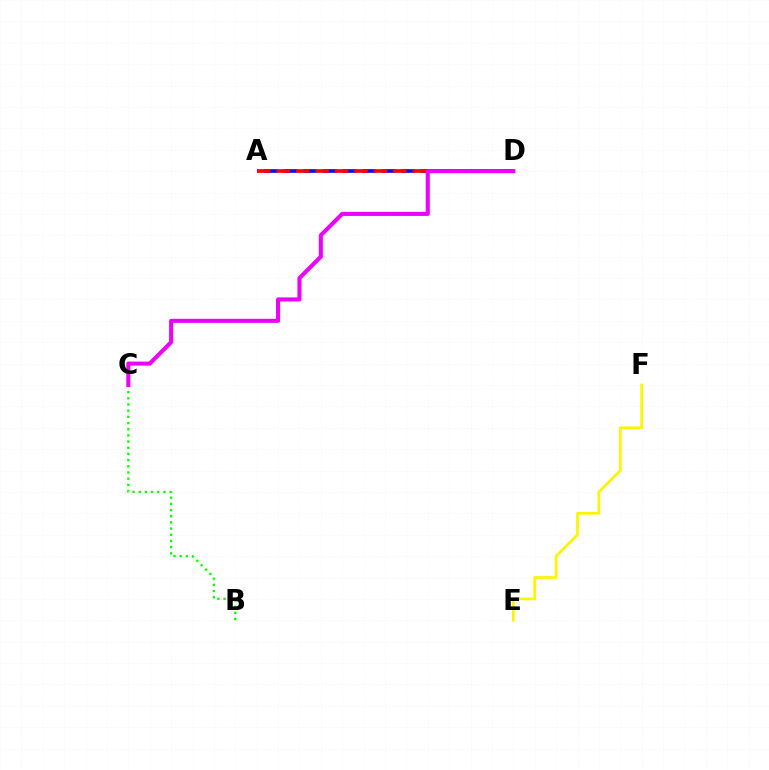{('A', 'D'): [{'color': '#00fff6', 'line_style': 'dotted', 'thickness': 1.57}, {'color': '#0010ff', 'line_style': 'dashed', 'thickness': 2.66}, {'color': '#ff0000', 'line_style': 'dashed', 'thickness': 2.64}], ('B', 'C'): [{'color': '#08ff00', 'line_style': 'dotted', 'thickness': 1.68}], ('E', 'F'): [{'color': '#fcf500', 'line_style': 'solid', 'thickness': 1.96}], ('C', 'D'): [{'color': '#ee00ff', 'line_style': 'solid', 'thickness': 2.92}]}